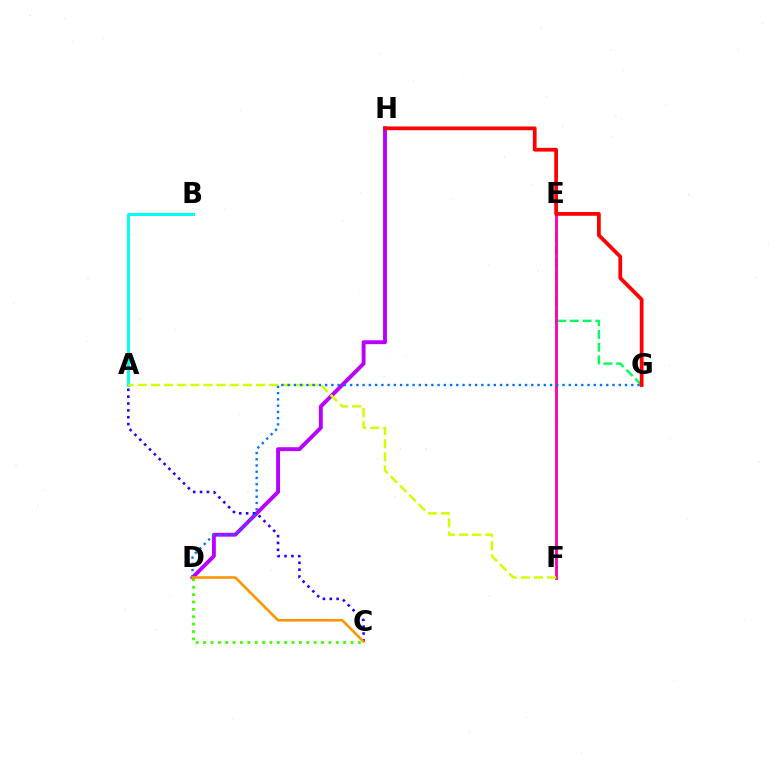{('E', 'G'): [{'color': '#00ff5c', 'line_style': 'dashed', 'thickness': 1.73}], ('E', 'F'): [{'color': '#ff00ac', 'line_style': 'solid', 'thickness': 2.05}], ('D', 'H'): [{'color': '#b900ff', 'line_style': 'solid', 'thickness': 2.8}], ('A', 'C'): [{'color': '#2500ff', 'line_style': 'dotted', 'thickness': 1.87}], ('C', 'D'): [{'color': '#3dff00', 'line_style': 'dotted', 'thickness': 2.0}, {'color': '#ff9400', 'line_style': 'solid', 'thickness': 1.86}], ('A', 'B'): [{'color': '#00fff6', 'line_style': 'solid', 'thickness': 2.14}], ('A', 'F'): [{'color': '#d1ff00', 'line_style': 'dashed', 'thickness': 1.78}], ('D', 'G'): [{'color': '#0074ff', 'line_style': 'dotted', 'thickness': 1.7}], ('G', 'H'): [{'color': '#ff0000', 'line_style': 'solid', 'thickness': 2.7}]}